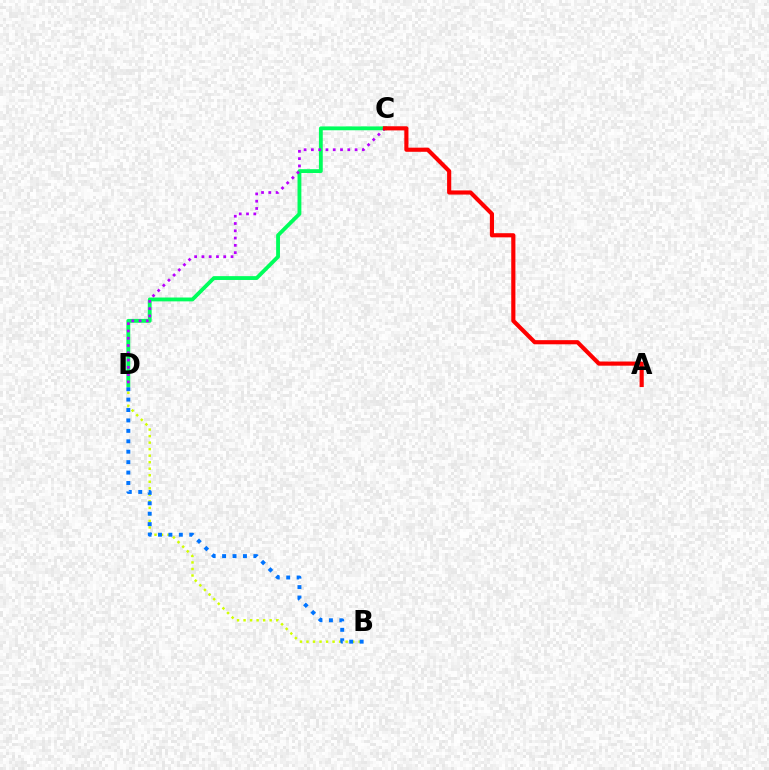{('B', 'D'): [{'color': '#d1ff00', 'line_style': 'dotted', 'thickness': 1.77}, {'color': '#0074ff', 'line_style': 'dotted', 'thickness': 2.83}], ('C', 'D'): [{'color': '#00ff5c', 'line_style': 'solid', 'thickness': 2.77}, {'color': '#b900ff', 'line_style': 'dotted', 'thickness': 1.98}], ('A', 'C'): [{'color': '#ff0000', 'line_style': 'solid', 'thickness': 2.98}]}